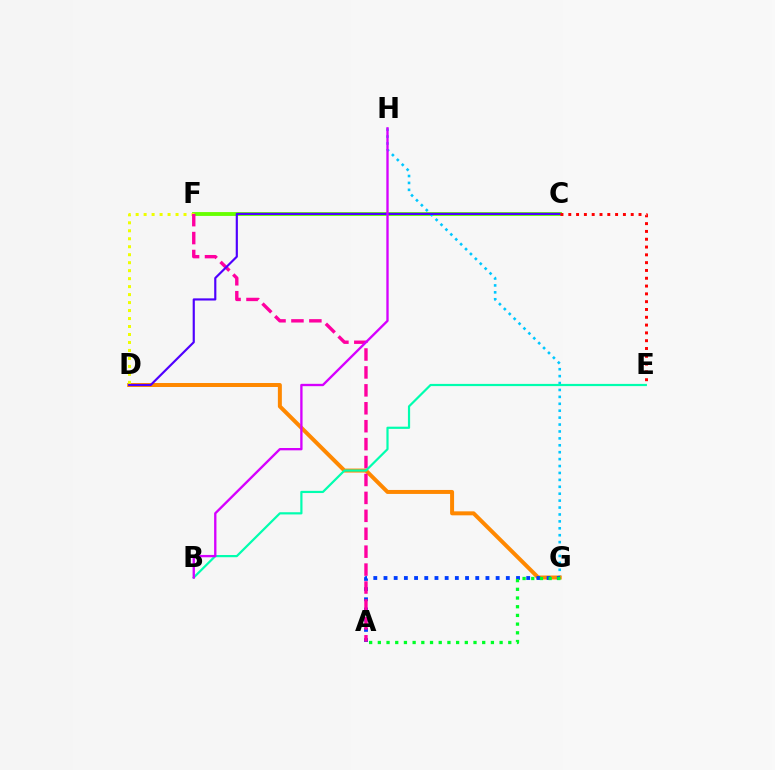{('C', 'F'): [{'color': '#66ff00', 'line_style': 'solid', 'thickness': 2.78}], ('G', 'H'): [{'color': '#00c7ff', 'line_style': 'dotted', 'thickness': 1.88}], ('D', 'G'): [{'color': '#ff8800', 'line_style': 'solid', 'thickness': 2.87}], ('A', 'G'): [{'color': '#003fff', 'line_style': 'dotted', 'thickness': 2.77}, {'color': '#00ff27', 'line_style': 'dotted', 'thickness': 2.36}], ('D', 'F'): [{'color': '#eeff00', 'line_style': 'dotted', 'thickness': 2.17}], ('A', 'F'): [{'color': '#ff00a0', 'line_style': 'dashed', 'thickness': 2.44}], ('C', 'D'): [{'color': '#4f00ff', 'line_style': 'solid', 'thickness': 1.56}], ('B', 'E'): [{'color': '#00ffaf', 'line_style': 'solid', 'thickness': 1.58}], ('B', 'H'): [{'color': '#d600ff', 'line_style': 'solid', 'thickness': 1.68}], ('C', 'E'): [{'color': '#ff0000', 'line_style': 'dotted', 'thickness': 2.12}]}